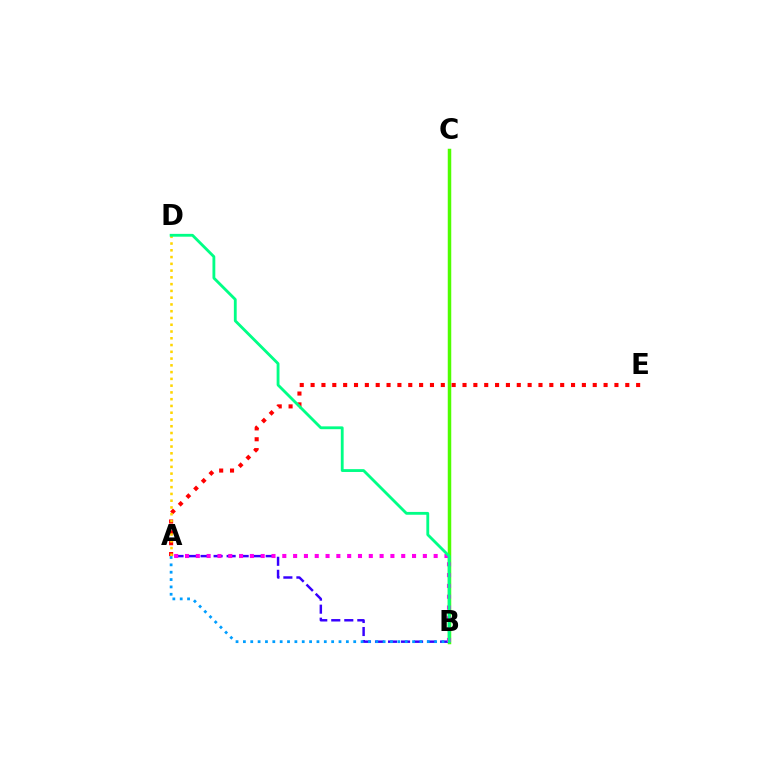{('B', 'C'): [{'color': '#4fff00', 'line_style': 'solid', 'thickness': 2.52}], ('A', 'B'): [{'color': '#3700ff', 'line_style': 'dashed', 'thickness': 1.77}, {'color': '#ff00ed', 'line_style': 'dotted', 'thickness': 2.94}, {'color': '#009eff', 'line_style': 'dotted', 'thickness': 2.0}], ('A', 'E'): [{'color': '#ff0000', 'line_style': 'dotted', 'thickness': 2.95}], ('A', 'D'): [{'color': '#ffd500', 'line_style': 'dotted', 'thickness': 1.84}], ('B', 'D'): [{'color': '#00ff86', 'line_style': 'solid', 'thickness': 2.04}]}